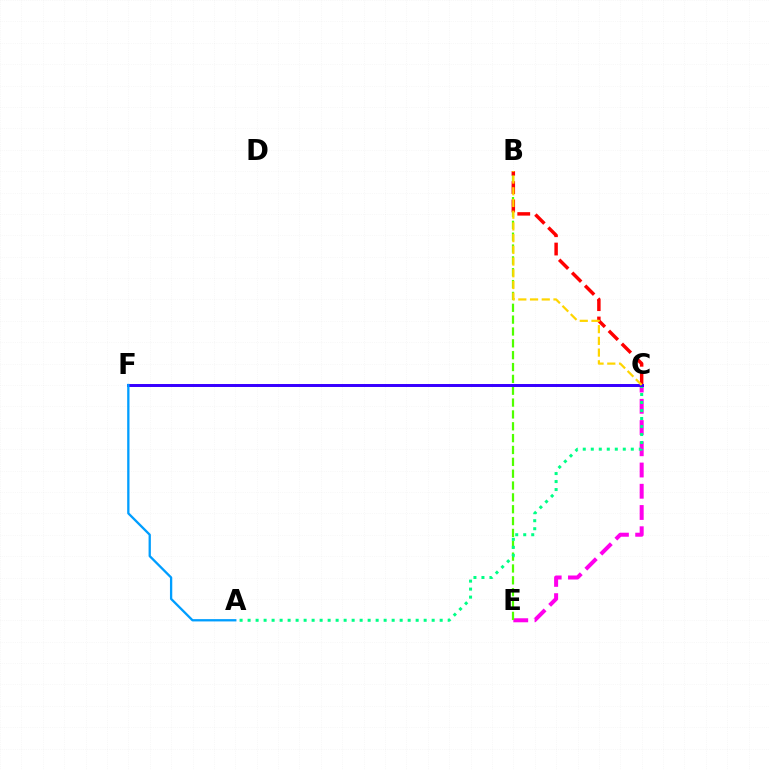{('C', 'E'): [{'color': '#ff00ed', 'line_style': 'dashed', 'thickness': 2.88}], ('B', 'E'): [{'color': '#4fff00', 'line_style': 'dashed', 'thickness': 1.61}], ('A', 'C'): [{'color': '#00ff86', 'line_style': 'dotted', 'thickness': 2.17}], ('B', 'C'): [{'color': '#ff0000', 'line_style': 'dashed', 'thickness': 2.49}, {'color': '#ffd500', 'line_style': 'dashed', 'thickness': 1.59}], ('C', 'F'): [{'color': '#3700ff', 'line_style': 'solid', 'thickness': 2.14}], ('A', 'F'): [{'color': '#009eff', 'line_style': 'solid', 'thickness': 1.66}]}